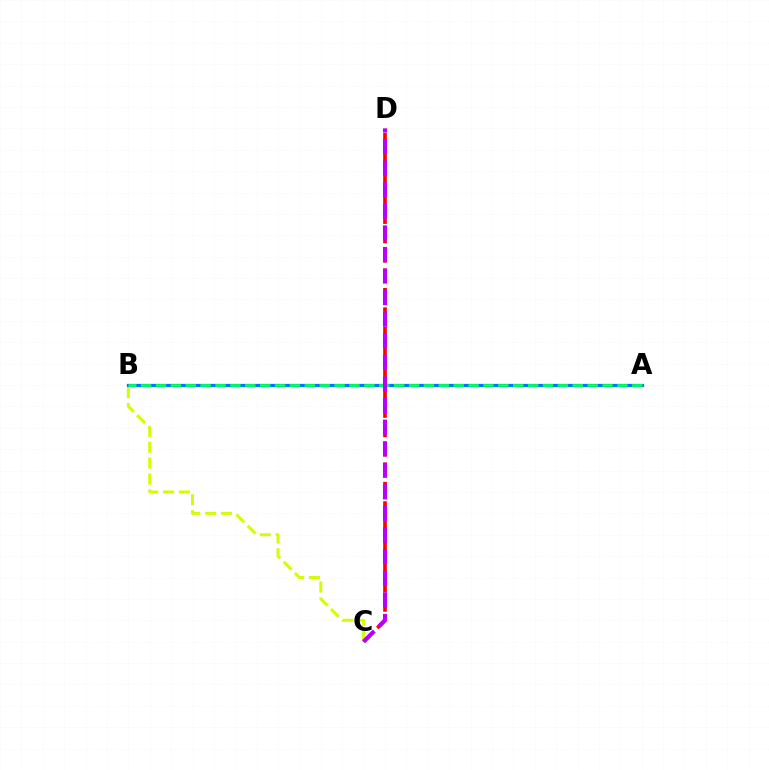{('A', 'B'): [{'color': '#0074ff', 'line_style': 'solid', 'thickness': 2.35}, {'color': '#00ff5c', 'line_style': 'dashed', 'thickness': 2.02}], ('B', 'C'): [{'color': '#d1ff00', 'line_style': 'dashed', 'thickness': 2.16}], ('C', 'D'): [{'color': '#ff0000', 'line_style': 'dashed', 'thickness': 2.63}, {'color': '#b900ff', 'line_style': 'dashed', 'thickness': 2.93}]}